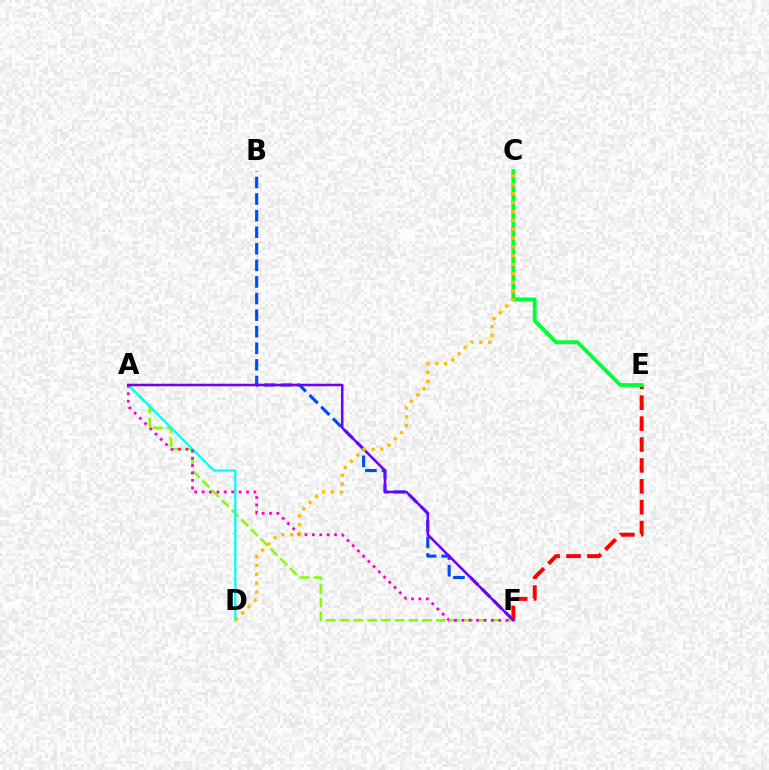{('B', 'F'): [{'color': '#004bff', 'line_style': 'dashed', 'thickness': 2.25}], ('A', 'F'): [{'color': '#84ff00', 'line_style': 'dashed', 'thickness': 1.87}, {'color': '#ff00cf', 'line_style': 'dotted', 'thickness': 2.01}, {'color': '#7200ff', 'line_style': 'solid', 'thickness': 1.82}], ('A', 'D'): [{'color': '#00fff6', 'line_style': 'solid', 'thickness': 1.63}], ('E', 'F'): [{'color': '#ff0000', 'line_style': 'dashed', 'thickness': 2.84}], ('C', 'E'): [{'color': '#00ff39', 'line_style': 'solid', 'thickness': 2.79}], ('C', 'D'): [{'color': '#ffbd00', 'line_style': 'dotted', 'thickness': 2.41}]}